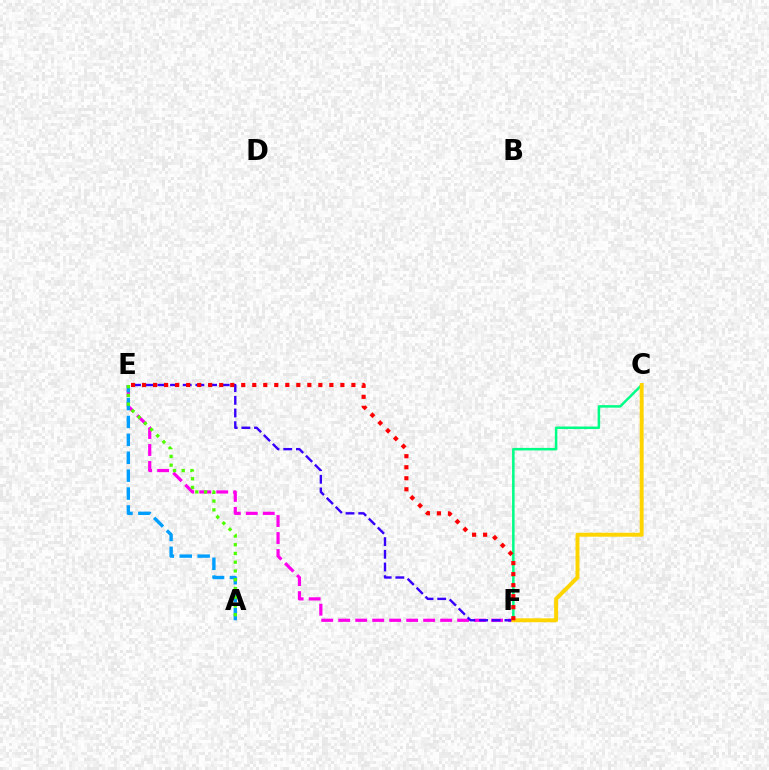{('E', 'F'): [{'color': '#ff00ed', 'line_style': 'dashed', 'thickness': 2.31}, {'color': '#3700ff', 'line_style': 'dashed', 'thickness': 1.72}, {'color': '#ff0000', 'line_style': 'dotted', 'thickness': 2.99}], ('A', 'E'): [{'color': '#009eff', 'line_style': 'dashed', 'thickness': 2.43}, {'color': '#4fff00', 'line_style': 'dotted', 'thickness': 2.38}], ('C', 'F'): [{'color': '#00ff86', 'line_style': 'solid', 'thickness': 1.82}, {'color': '#ffd500', 'line_style': 'solid', 'thickness': 2.84}]}